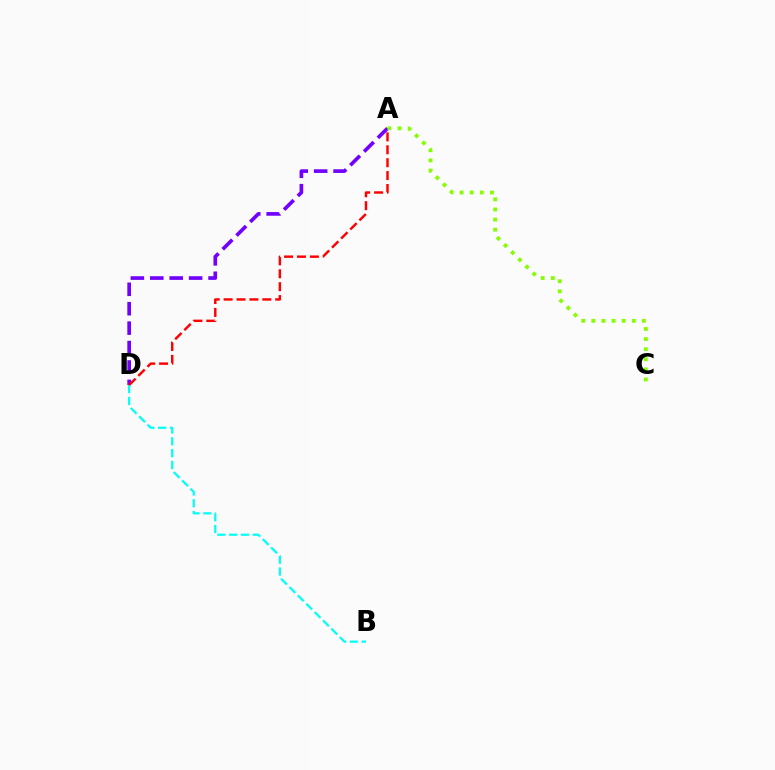{('A', 'D'): [{'color': '#7200ff', 'line_style': 'dashed', 'thickness': 2.64}, {'color': '#ff0000', 'line_style': 'dashed', 'thickness': 1.75}], ('B', 'D'): [{'color': '#00fff6', 'line_style': 'dashed', 'thickness': 1.61}], ('A', 'C'): [{'color': '#84ff00', 'line_style': 'dotted', 'thickness': 2.75}]}